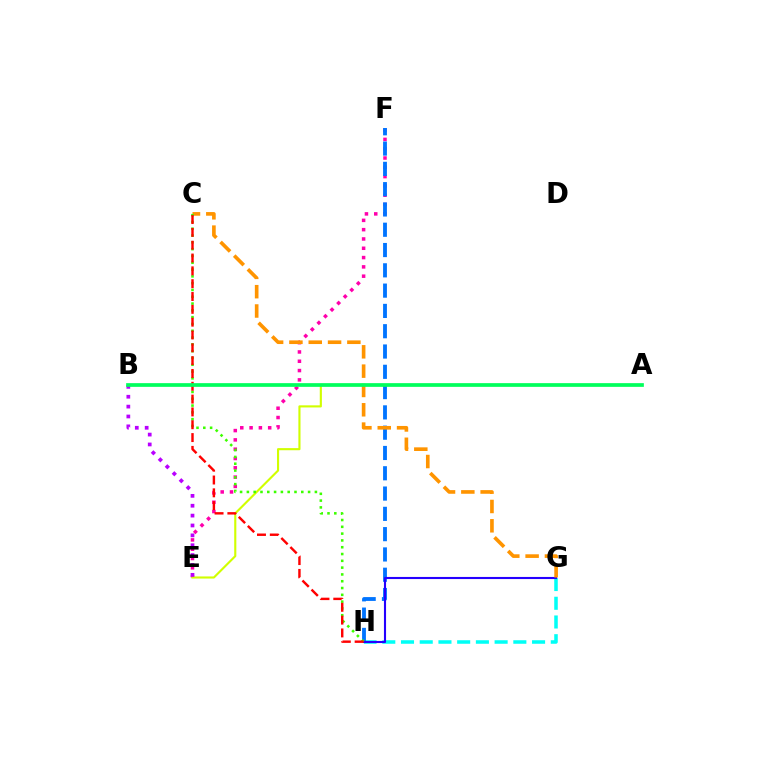{('G', 'H'): [{'color': '#00fff6', 'line_style': 'dashed', 'thickness': 2.54}, {'color': '#2500ff', 'line_style': 'solid', 'thickness': 1.52}], ('E', 'F'): [{'color': '#ff00ac', 'line_style': 'dotted', 'thickness': 2.53}], ('F', 'H'): [{'color': '#0074ff', 'line_style': 'dashed', 'thickness': 2.76}], ('A', 'E'): [{'color': '#d1ff00', 'line_style': 'solid', 'thickness': 1.53}], ('C', 'G'): [{'color': '#ff9400', 'line_style': 'dashed', 'thickness': 2.62}], ('C', 'H'): [{'color': '#3dff00', 'line_style': 'dotted', 'thickness': 1.85}, {'color': '#ff0000', 'line_style': 'dashed', 'thickness': 1.74}], ('B', 'E'): [{'color': '#b900ff', 'line_style': 'dotted', 'thickness': 2.68}], ('A', 'B'): [{'color': '#00ff5c', 'line_style': 'solid', 'thickness': 2.67}]}